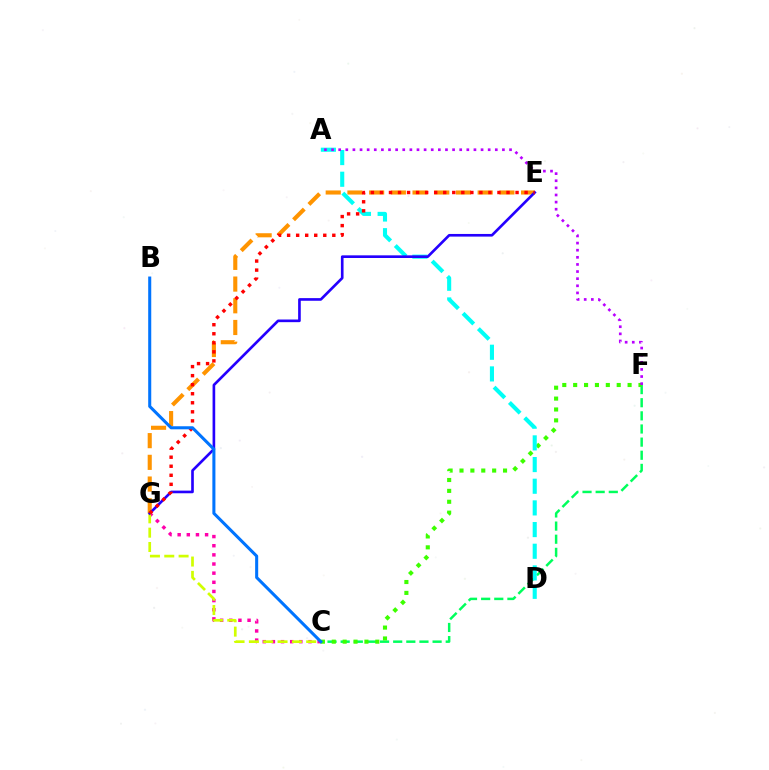{('C', 'F'): [{'color': '#00ff5c', 'line_style': 'dashed', 'thickness': 1.78}, {'color': '#3dff00', 'line_style': 'dotted', 'thickness': 2.96}], ('C', 'G'): [{'color': '#ff00ac', 'line_style': 'dotted', 'thickness': 2.48}, {'color': '#d1ff00', 'line_style': 'dashed', 'thickness': 1.95}], ('E', 'G'): [{'color': '#ff9400', 'line_style': 'dashed', 'thickness': 2.95}, {'color': '#2500ff', 'line_style': 'solid', 'thickness': 1.91}, {'color': '#ff0000', 'line_style': 'dotted', 'thickness': 2.46}], ('A', 'D'): [{'color': '#00fff6', 'line_style': 'dashed', 'thickness': 2.94}], ('B', 'C'): [{'color': '#0074ff', 'line_style': 'solid', 'thickness': 2.2}], ('A', 'F'): [{'color': '#b900ff', 'line_style': 'dotted', 'thickness': 1.93}]}